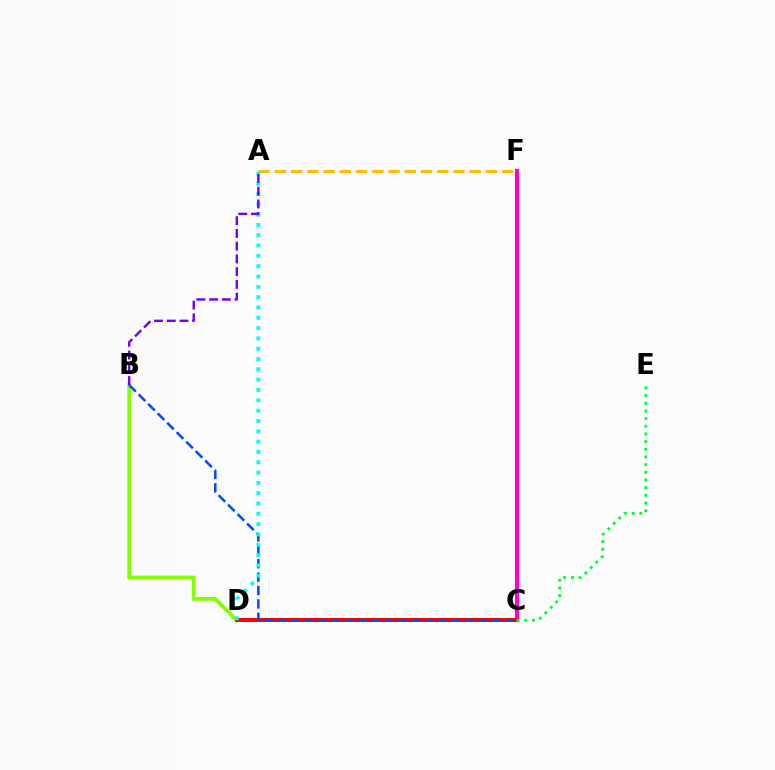{('B', 'D'): [{'color': '#84ff00', 'line_style': 'solid', 'thickness': 2.71}], ('C', 'F'): [{'color': '#ff00cf', 'line_style': 'solid', 'thickness': 2.97}], ('C', 'D'): [{'color': '#ff0000', 'line_style': 'solid', 'thickness': 2.86}], ('B', 'C'): [{'color': '#004bff', 'line_style': 'dashed', 'thickness': 1.82}], ('A', 'F'): [{'color': '#ffbd00', 'line_style': 'dashed', 'thickness': 2.21}], ('A', 'D'): [{'color': '#00fff6', 'line_style': 'dotted', 'thickness': 2.8}], ('A', 'B'): [{'color': '#7200ff', 'line_style': 'dashed', 'thickness': 1.73}], ('C', 'E'): [{'color': '#00ff39', 'line_style': 'dotted', 'thickness': 2.09}]}